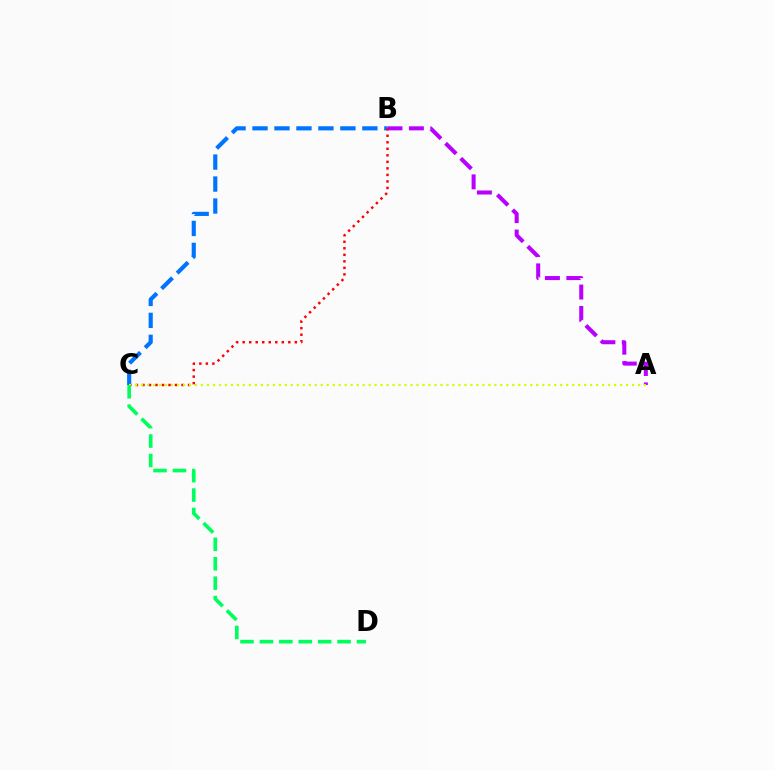{('B', 'C'): [{'color': '#0074ff', 'line_style': 'dashed', 'thickness': 2.98}, {'color': '#ff0000', 'line_style': 'dotted', 'thickness': 1.77}], ('A', 'B'): [{'color': '#b900ff', 'line_style': 'dashed', 'thickness': 2.91}], ('A', 'C'): [{'color': '#d1ff00', 'line_style': 'dotted', 'thickness': 1.63}], ('C', 'D'): [{'color': '#00ff5c', 'line_style': 'dashed', 'thickness': 2.64}]}